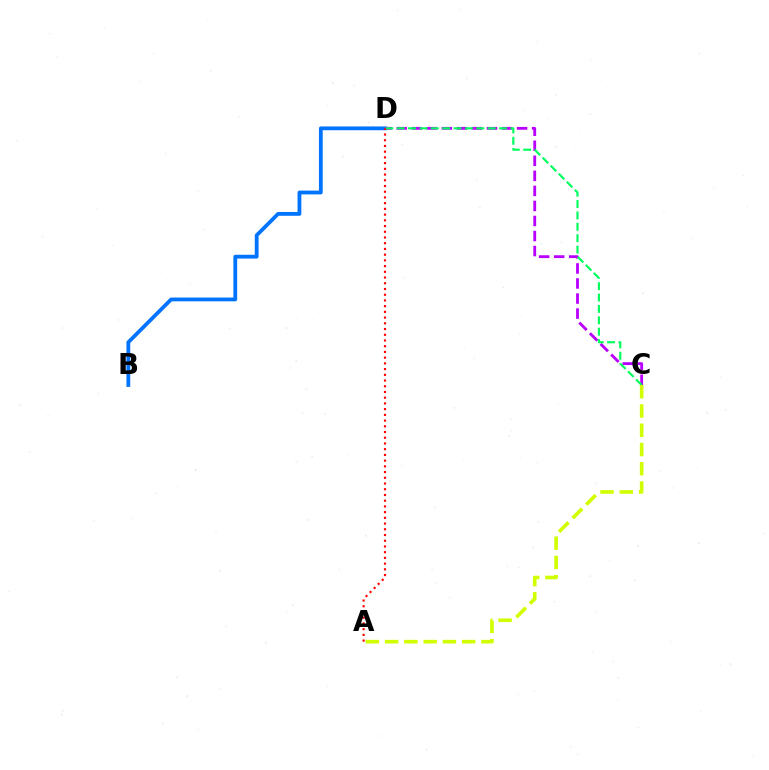{('B', 'D'): [{'color': '#0074ff', 'line_style': 'solid', 'thickness': 2.73}], ('C', 'D'): [{'color': '#b900ff', 'line_style': 'dashed', 'thickness': 2.04}, {'color': '#00ff5c', 'line_style': 'dashed', 'thickness': 1.54}], ('A', 'C'): [{'color': '#d1ff00', 'line_style': 'dashed', 'thickness': 2.62}], ('A', 'D'): [{'color': '#ff0000', 'line_style': 'dotted', 'thickness': 1.55}]}